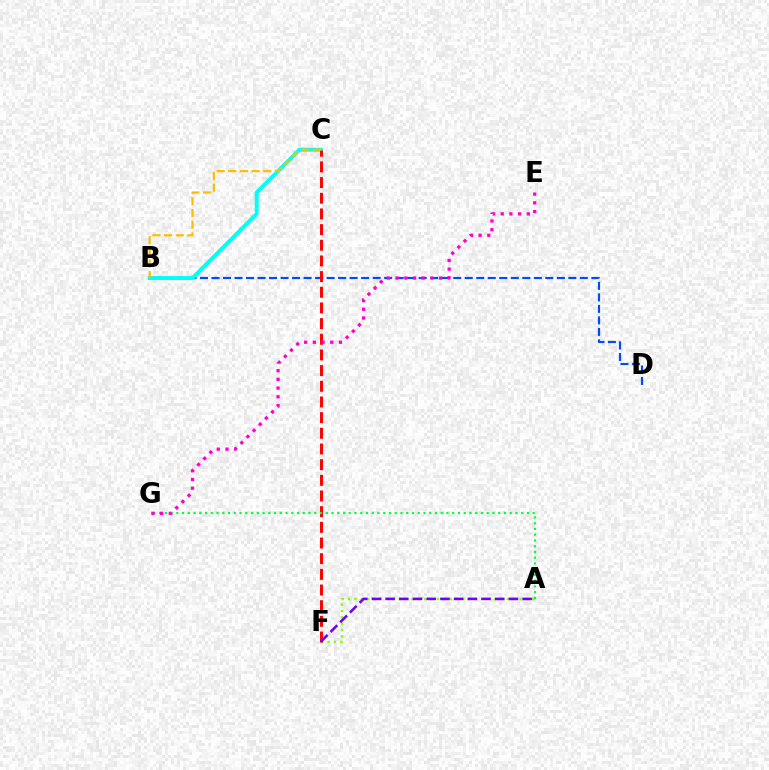{('A', 'F'): [{'color': '#84ff00', 'line_style': 'dotted', 'thickness': 1.73}, {'color': '#7200ff', 'line_style': 'dashed', 'thickness': 1.86}], ('B', 'D'): [{'color': '#004bff', 'line_style': 'dashed', 'thickness': 1.56}], ('B', 'C'): [{'color': '#00fff6', 'line_style': 'solid', 'thickness': 2.82}, {'color': '#ffbd00', 'line_style': 'dashed', 'thickness': 1.58}], ('C', 'F'): [{'color': '#ff0000', 'line_style': 'dashed', 'thickness': 2.13}], ('A', 'G'): [{'color': '#00ff39', 'line_style': 'dotted', 'thickness': 1.56}], ('E', 'G'): [{'color': '#ff00cf', 'line_style': 'dotted', 'thickness': 2.37}]}